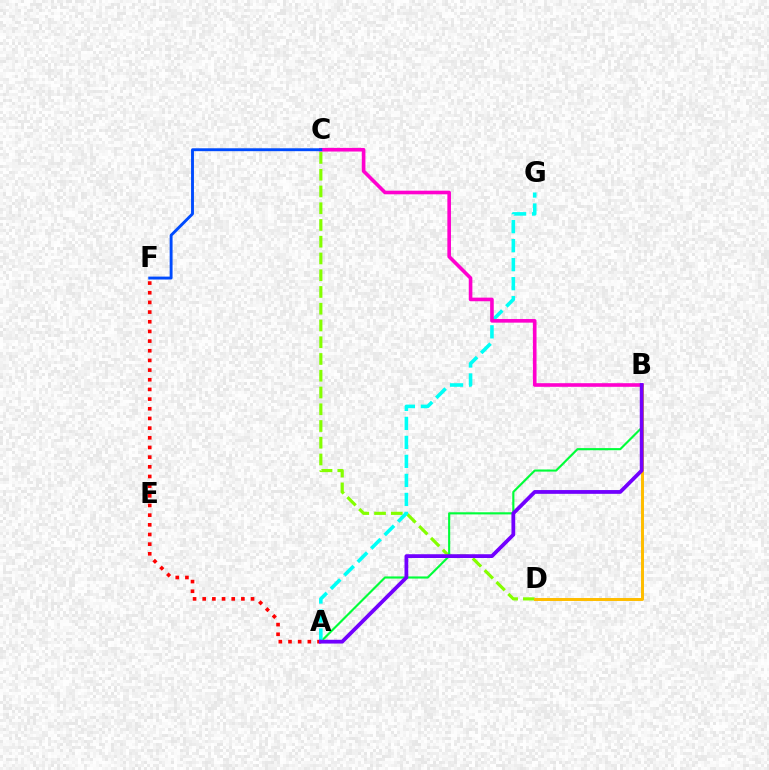{('C', 'D'): [{'color': '#84ff00', 'line_style': 'dashed', 'thickness': 2.28}], ('A', 'B'): [{'color': '#00ff39', 'line_style': 'solid', 'thickness': 1.54}, {'color': '#7200ff', 'line_style': 'solid', 'thickness': 2.72}], ('B', 'D'): [{'color': '#ffbd00', 'line_style': 'solid', 'thickness': 2.14}], ('A', 'G'): [{'color': '#00fff6', 'line_style': 'dashed', 'thickness': 2.58}], ('A', 'F'): [{'color': '#ff0000', 'line_style': 'dotted', 'thickness': 2.63}], ('B', 'C'): [{'color': '#ff00cf', 'line_style': 'solid', 'thickness': 2.6}], ('C', 'F'): [{'color': '#004bff', 'line_style': 'solid', 'thickness': 2.09}]}